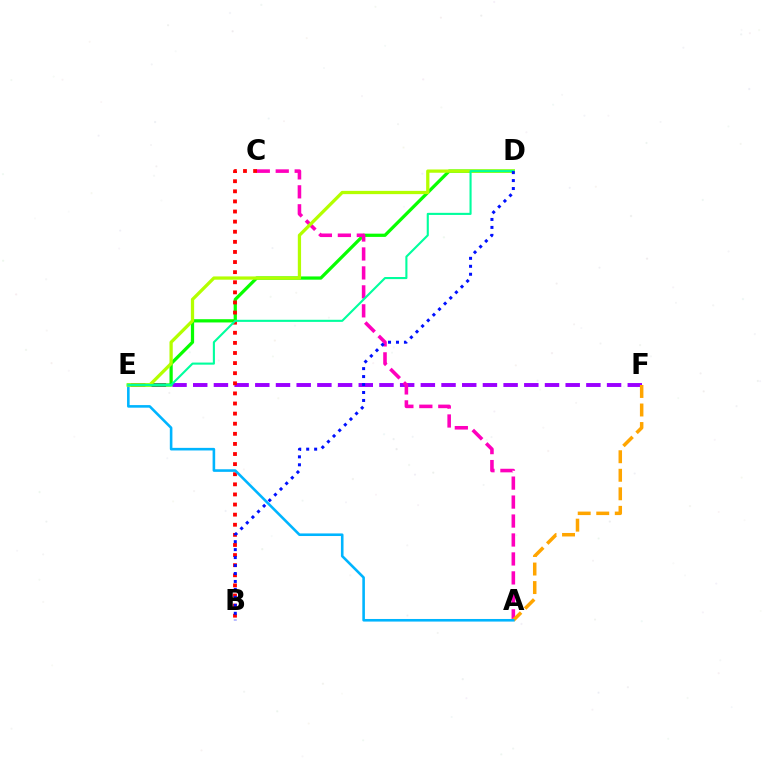{('E', 'F'): [{'color': '#9b00ff', 'line_style': 'dashed', 'thickness': 2.81}], ('D', 'E'): [{'color': '#08ff00', 'line_style': 'solid', 'thickness': 2.34}, {'color': '#b3ff00', 'line_style': 'solid', 'thickness': 2.35}, {'color': '#00ff9d', 'line_style': 'solid', 'thickness': 1.52}], ('A', 'C'): [{'color': '#ff00bd', 'line_style': 'dashed', 'thickness': 2.58}], ('B', 'C'): [{'color': '#ff0000', 'line_style': 'dotted', 'thickness': 2.75}], ('A', 'F'): [{'color': '#ffa500', 'line_style': 'dashed', 'thickness': 2.52}], ('A', 'E'): [{'color': '#00b5ff', 'line_style': 'solid', 'thickness': 1.87}], ('B', 'D'): [{'color': '#0010ff', 'line_style': 'dotted', 'thickness': 2.16}]}